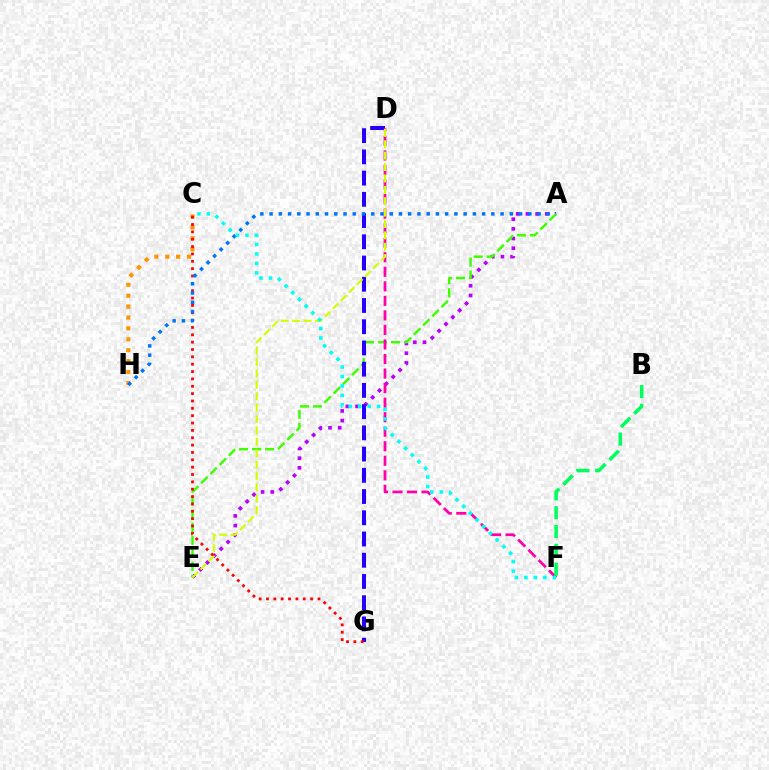{('A', 'E'): [{'color': '#b900ff', 'line_style': 'dotted', 'thickness': 2.63}, {'color': '#3dff00', 'line_style': 'dashed', 'thickness': 1.77}], ('D', 'G'): [{'color': '#2500ff', 'line_style': 'dashed', 'thickness': 2.88}], ('C', 'H'): [{'color': '#ff9400', 'line_style': 'dotted', 'thickness': 2.96}], ('C', 'G'): [{'color': '#ff0000', 'line_style': 'dotted', 'thickness': 2.0}], ('D', 'F'): [{'color': '#ff00ac', 'line_style': 'dashed', 'thickness': 1.98}], ('A', 'H'): [{'color': '#0074ff', 'line_style': 'dotted', 'thickness': 2.51}], ('D', 'E'): [{'color': '#d1ff00', 'line_style': 'dashed', 'thickness': 1.55}], ('C', 'F'): [{'color': '#00fff6', 'line_style': 'dotted', 'thickness': 2.57}], ('B', 'F'): [{'color': '#00ff5c', 'line_style': 'dashed', 'thickness': 2.55}]}